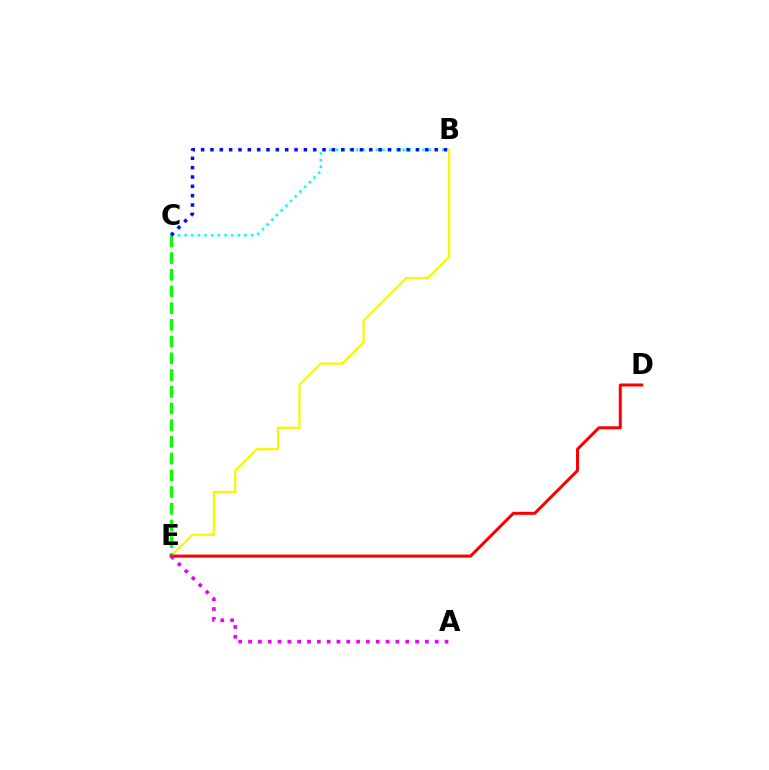{('B', 'C'): [{'color': '#00fff6', 'line_style': 'dotted', 'thickness': 1.81}, {'color': '#0010ff', 'line_style': 'dotted', 'thickness': 2.54}], ('B', 'E'): [{'color': '#fcf500', 'line_style': 'solid', 'thickness': 1.6}], ('C', 'E'): [{'color': '#08ff00', 'line_style': 'dashed', 'thickness': 2.27}], ('D', 'E'): [{'color': '#ff0000', 'line_style': 'solid', 'thickness': 2.17}], ('A', 'E'): [{'color': '#ee00ff', 'line_style': 'dotted', 'thickness': 2.67}]}